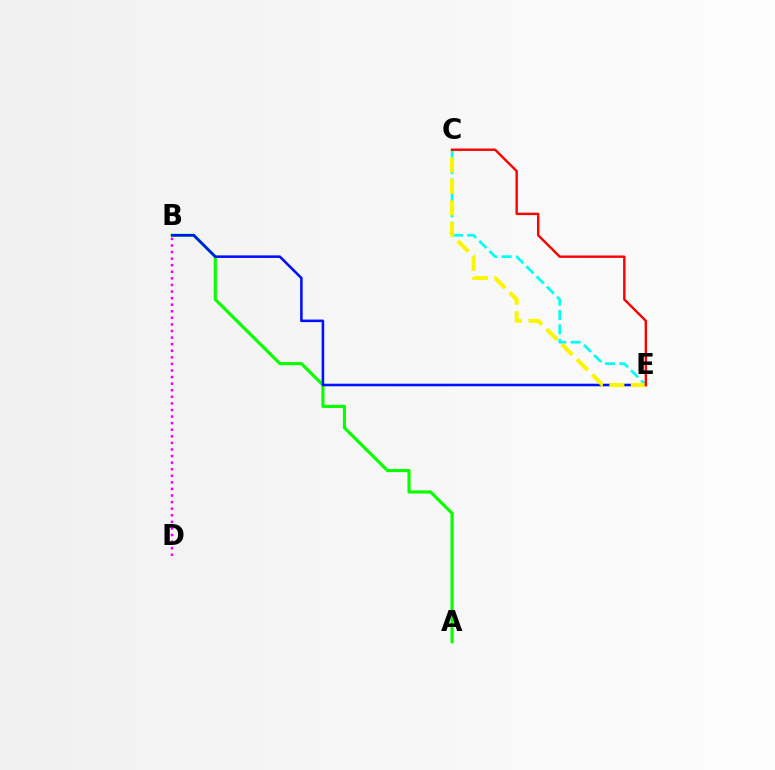{('A', 'B'): [{'color': '#08ff00', 'line_style': 'solid', 'thickness': 2.27}], ('B', 'E'): [{'color': '#0010ff', 'line_style': 'solid', 'thickness': 1.85}], ('B', 'D'): [{'color': '#ee00ff', 'line_style': 'dotted', 'thickness': 1.79}], ('C', 'E'): [{'color': '#00fff6', 'line_style': 'dashed', 'thickness': 1.95}, {'color': '#fcf500', 'line_style': 'dashed', 'thickness': 2.92}, {'color': '#ff0000', 'line_style': 'solid', 'thickness': 1.73}]}